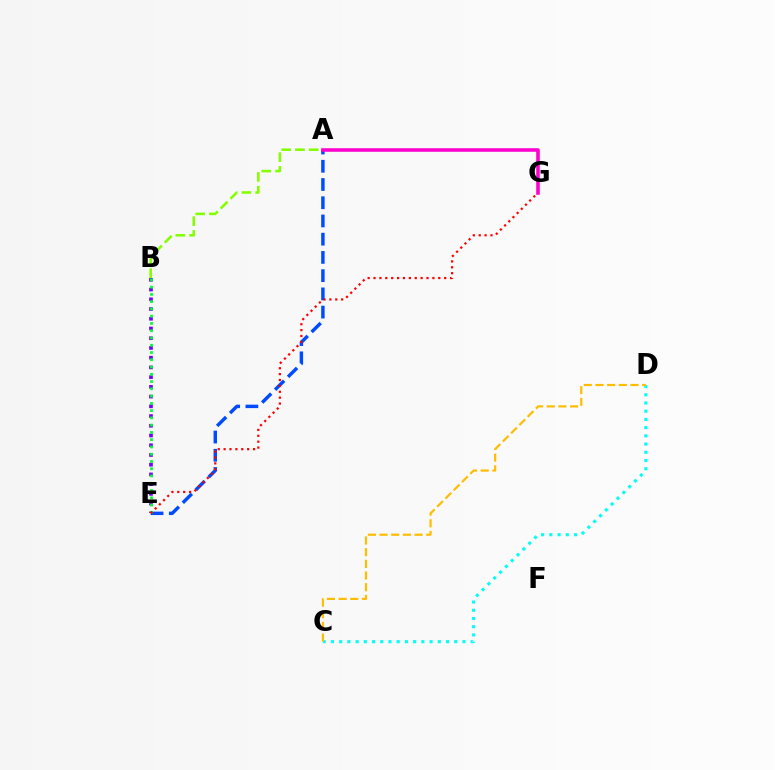{('C', 'D'): [{'color': '#00fff6', 'line_style': 'dotted', 'thickness': 2.23}, {'color': '#ffbd00', 'line_style': 'dashed', 'thickness': 1.59}], ('B', 'E'): [{'color': '#7200ff', 'line_style': 'dotted', 'thickness': 2.64}, {'color': '#00ff39', 'line_style': 'dotted', 'thickness': 1.97}], ('A', 'B'): [{'color': '#84ff00', 'line_style': 'dashed', 'thickness': 1.87}], ('A', 'E'): [{'color': '#004bff', 'line_style': 'dashed', 'thickness': 2.48}], ('E', 'G'): [{'color': '#ff0000', 'line_style': 'dotted', 'thickness': 1.6}], ('A', 'G'): [{'color': '#ff00cf', 'line_style': 'solid', 'thickness': 2.56}]}